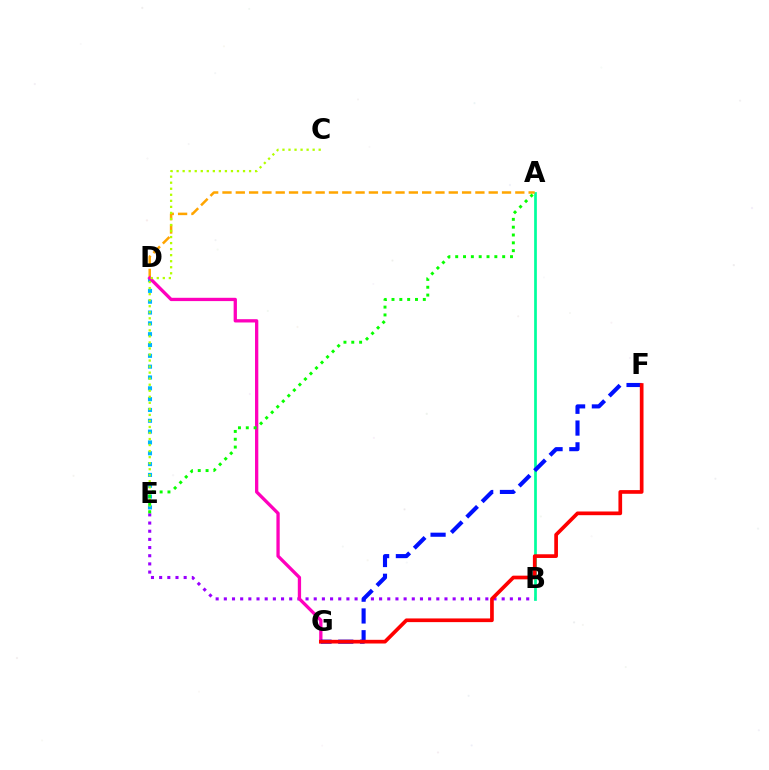{('B', 'E'): [{'color': '#9b00ff', 'line_style': 'dotted', 'thickness': 2.22}], ('A', 'B'): [{'color': '#00ff9d', 'line_style': 'solid', 'thickness': 1.96}], ('D', 'E'): [{'color': '#00b5ff', 'line_style': 'dotted', 'thickness': 2.94}], ('A', 'D'): [{'color': '#ffa500', 'line_style': 'dashed', 'thickness': 1.81}], ('D', 'G'): [{'color': '#ff00bd', 'line_style': 'solid', 'thickness': 2.37}], ('F', 'G'): [{'color': '#0010ff', 'line_style': 'dashed', 'thickness': 2.96}, {'color': '#ff0000', 'line_style': 'solid', 'thickness': 2.66}], ('C', 'E'): [{'color': '#b3ff00', 'line_style': 'dotted', 'thickness': 1.64}], ('A', 'E'): [{'color': '#08ff00', 'line_style': 'dotted', 'thickness': 2.13}]}